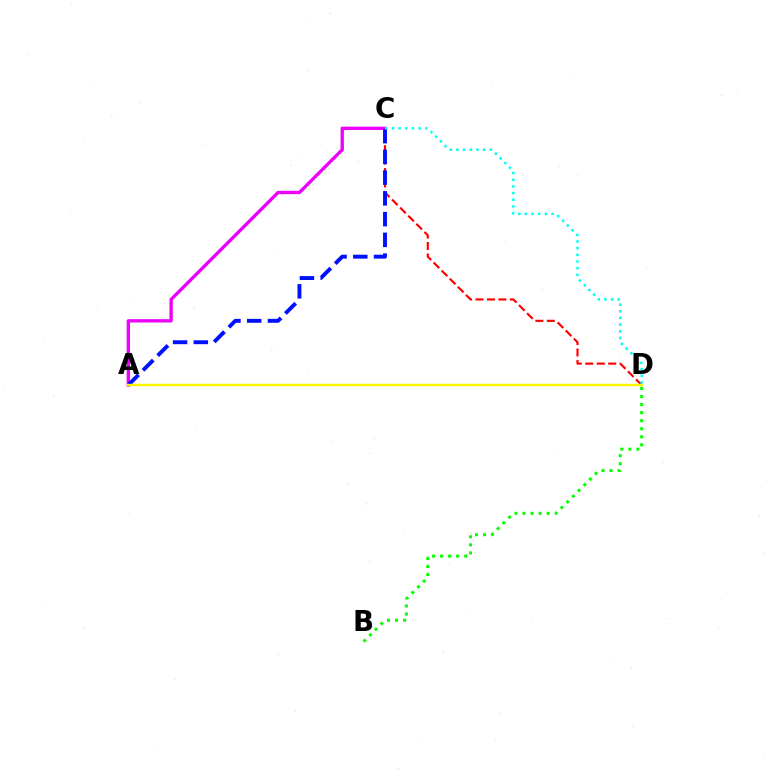{('B', 'D'): [{'color': '#08ff00', 'line_style': 'dotted', 'thickness': 2.19}], ('C', 'D'): [{'color': '#ff0000', 'line_style': 'dashed', 'thickness': 1.56}, {'color': '#00fff6', 'line_style': 'dotted', 'thickness': 1.81}], ('A', 'C'): [{'color': '#ee00ff', 'line_style': 'solid', 'thickness': 2.39}, {'color': '#0010ff', 'line_style': 'dashed', 'thickness': 2.82}], ('A', 'D'): [{'color': '#fcf500', 'line_style': 'solid', 'thickness': 1.74}]}